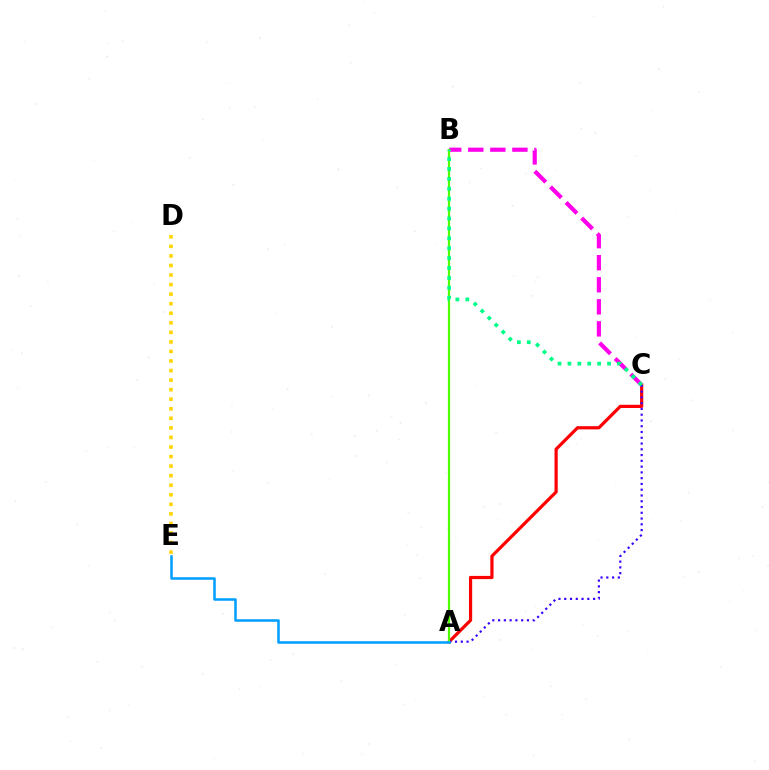{('D', 'E'): [{'color': '#ffd500', 'line_style': 'dotted', 'thickness': 2.6}], ('A', 'C'): [{'color': '#ff0000', 'line_style': 'solid', 'thickness': 2.31}, {'color': '#3700ff', 'line_style': 'dotted', 'thickness': 1.57}], ('B', 'C'): [{'color': '#ff00ed', 'line_style': 'dashed', 'thickness': 3.0}, {'color': '#00ff86', 'line_style': 'dotted', 'thickness': 2.69}], ('A', 'B'): [{'color': '#4fff00', 'line_style': 'solid', 'thickness': 1.6}], ('A', 'E'): [{'color': '#009eff', 'line_style': 'solid', 'thickness': 1.81}]}